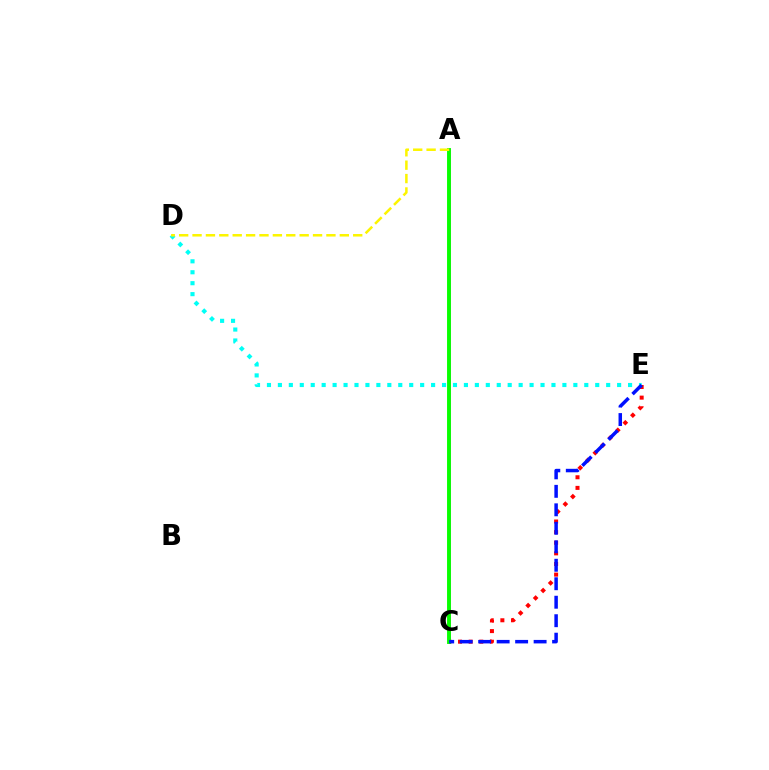{('C', 'E'): [{'color': '#ff0000', 'line_style': 'dotted', 'thickness': 2.89}, {'color': '#0010ff', 'line_style': 'dashed', 'thickness': 2.51}], ('D', 'E'): [{'color': '#00fff6', 'line_style': 'dotted', 'thickness': 2.97}], ('A', 'C'): [{'color': '#ee00ff', 'line_style': 'solid', 'thickness': 1.81}, {'color': '#08ff00', 'line_style': 'solid', 'thickness': 2.8}], ('A', 'D'): [{'color': '#fcf500', 'line_style': 'dashed', 'thickness': 1.82}]}